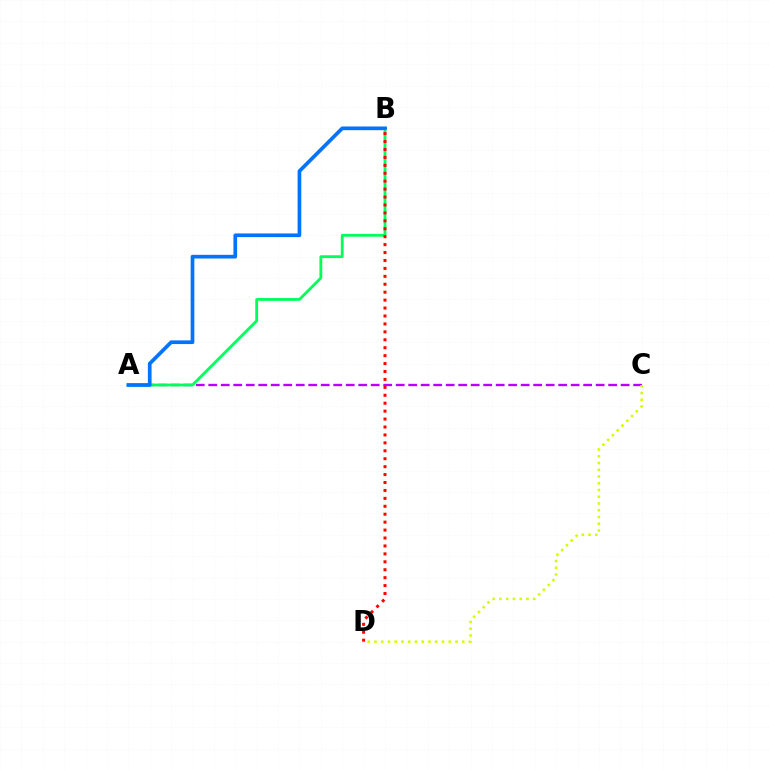{('A', 'C'): [{'color': '#b900ff', 'line_style': 'dashed', 'thickness': 1.7}], ('C', 'D'): [{'color': '#d1ff00', 'line_style': 'dotted', 'thickness': 1.83}], ('A', 'B'): [{'color': '#00ff5c', 'line_style': 'solid', 'thickness': 2.03}, {'color': '#0074ff', 'line_style': 'solid', 'thickness': 2.66}], ('B', 'D'): [{'color': '#ff0000', 'line_style': 'dotted', 'thickness': 2.15}]}